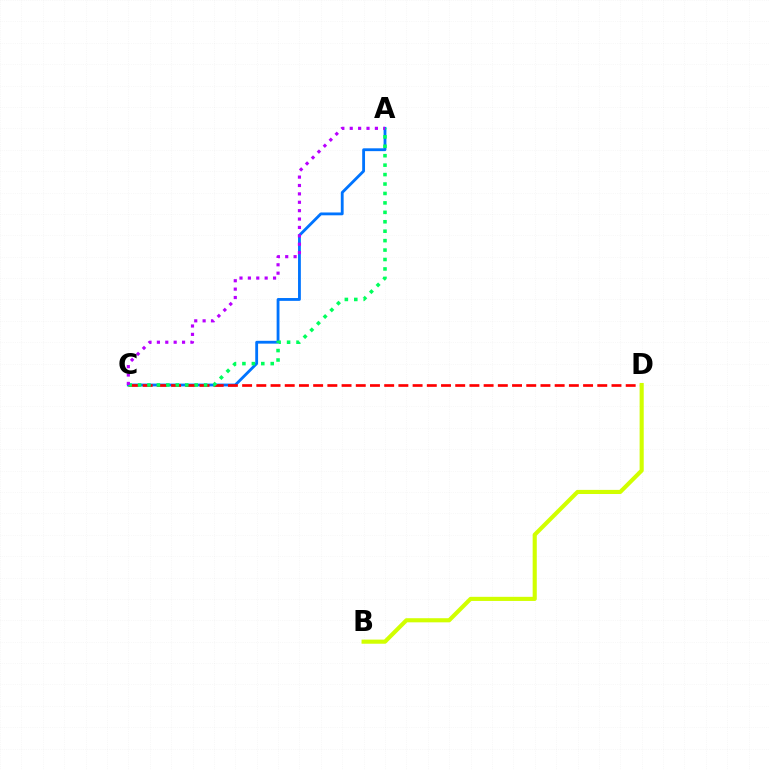{('A', 'C'): [{'color': '#0074ff', 'line_style': 'solid', 'thickness': 2.04}, {'color': '#00ff5c', 'line_style': 'dotted', 'thickness': 2.56}, {'color': '#b900ff', 'line_style': 'dotted', 'thickness': 2.28}], ('C', 'D'): [{'color': '#ff0000', 'line_style': 'dashed', 'thickness': 1.93}], ('B', 'D'): [{'color': '#d1ff00', 'line_style': 'solid', 'thickness': 2.97}]}